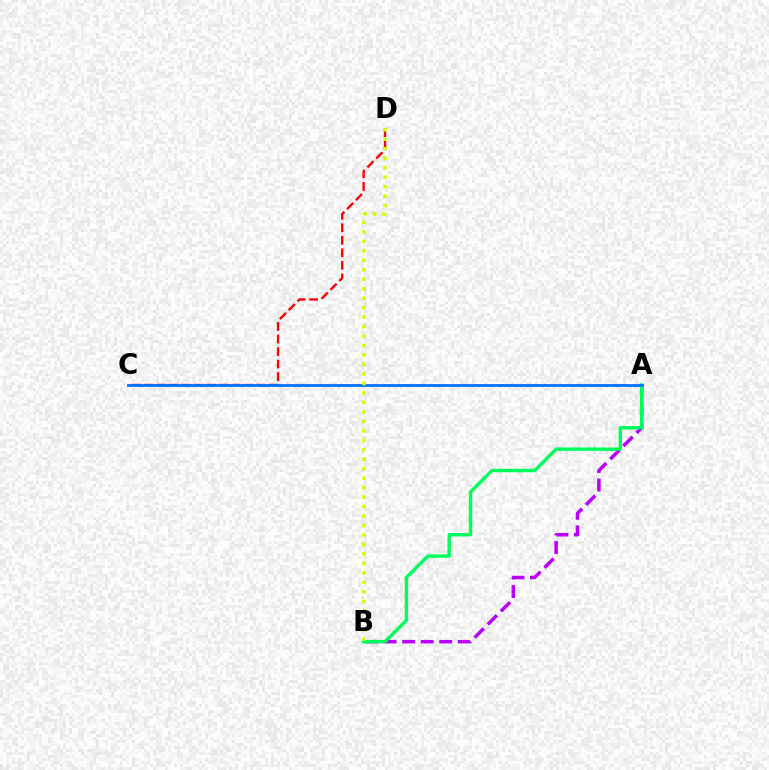{('A', 'B'): [{'color': '#b900ff', 'line_style': 'dashed', 'thickness': 2.52}, {'color': '#00ff5c', 'line_style': 'solid', 'thickness': 2.46}], ('C', 'D'): [{'color': '#ff0000', 'line_style': 'dashed', 'thickness': 1.7}], ('A', 'C'): [{'color': '#0074ff', 'line_style': 'solid', 'thickness': 2.04}], ('B', 'D'): [{'color': '#d1ff00', 'line_style': 'dotted', 'thickness': 2.57}]}